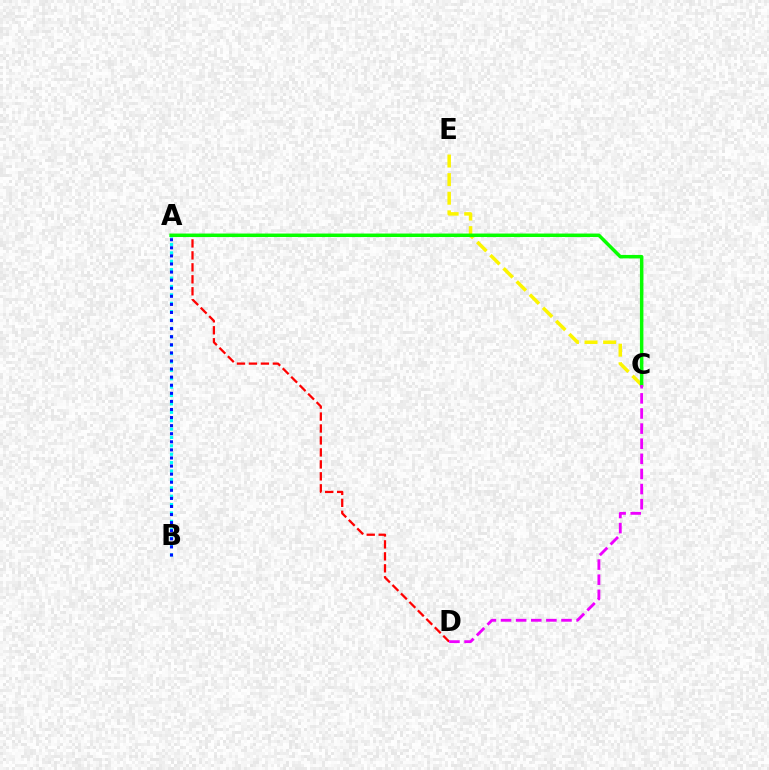{('A', 'D'): [{'color': '#ff0000', 'line_style': 'dashed', 'thickness': 1.63}], ('A', 'B'): [{'color': '#00fff6', 'line_style': 'dotted', 'thickness': 2.28}, {'color': '#0010ff', 'line_style': 'dotted', 'thickness': 2.2}], ('C', 'E'): [{'color': '#fcf500', 'line_style': 'dashed', 'thickness': 2.53}], ('A', 'C'): [{'color': '#08ff00', 'line_style': 'solid', 'thickness': 2.5}], ('C', 'D'): [{'color': '#ee00ff', 'line_style': 'dashed', 'thickness': 2.05}]}